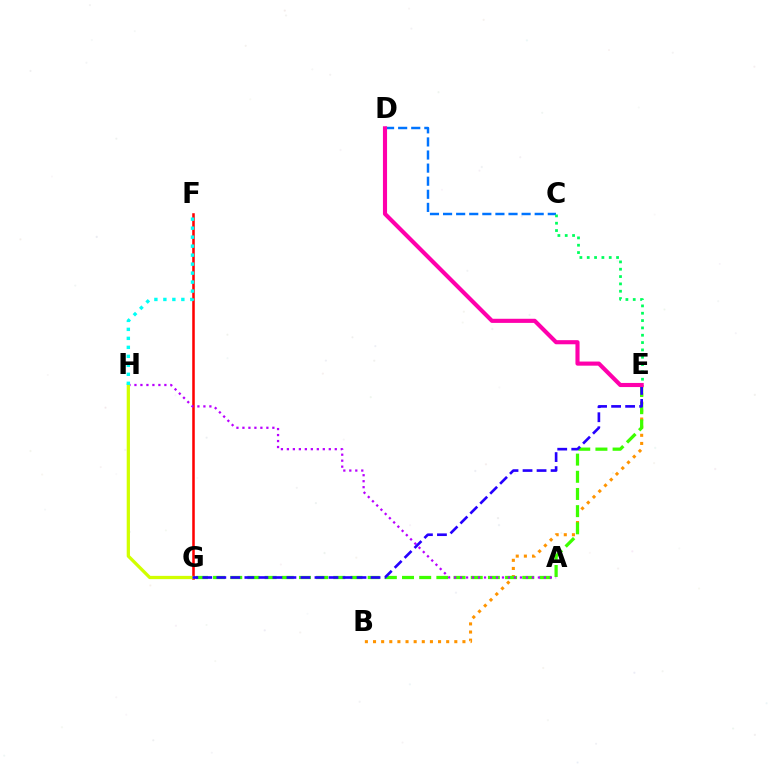{('F', 'G'): [{'color': '#ff0000', 'line_style': 'solid', 'thickness': 1.83}], ('B', 'E'): [{'color': '#ff9400', 'line_style': 'dotted', 'thickness': 2.21}], ('E', 'G'): [{'color': '#3dff00', 'line_style': 'dashed', 'thickness': 2.33}, {'color': '#2500ff', 'line_style': 'dashed', 'thickness': 1.9}], ('A', 'H'): [{'color': '#b900ff', 'line_style': 'dotted', 'thickness': 1.63}], ('G', 'H'): [{'color': '#d1ff00', 'line_style': 'solid', 'thickness': 2.35}], ('C', 'D'): [{'color': '#0074ff', 'line_style': 'dashed', 'thickness': 1.78}], ('C', 'E'): [{'color': '#00ff5c', 'line_style': 'dotted', 'thickness': 1.99}], ('D', 'E'): [{'color': '#ff00ac', 'line_style': 'solid', 'thickness': 2.97}], ('F', 'H'): [{'color': '#00fff6', 'line_style': 'dotted', 'thickness': 2.44}]}